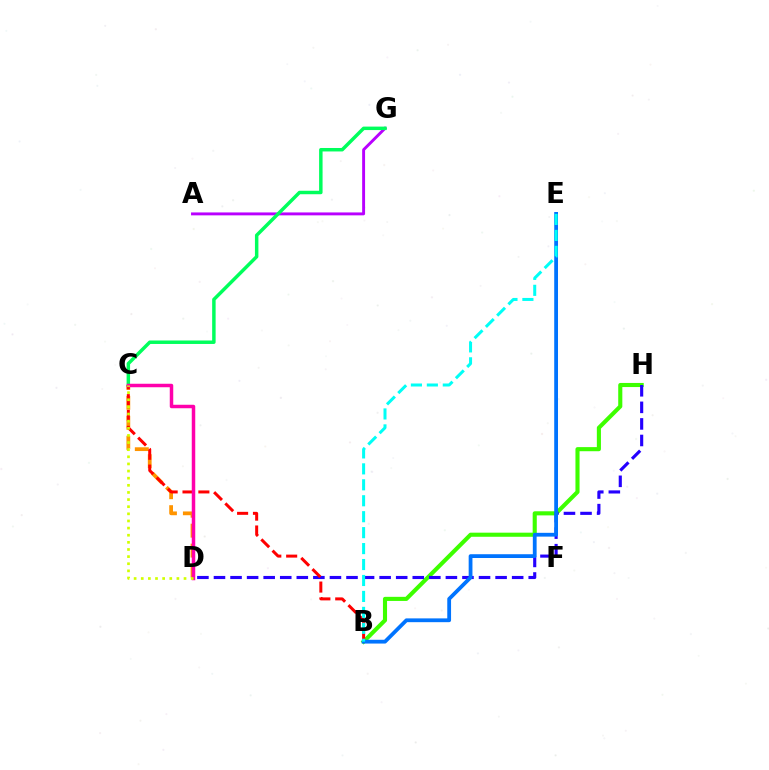{('C', 'D'): [{'color': '#ff9400', 'line_style': 'dashed', 'thickness': 2.71}, {'color': '#ff00ac', 'line_style': 'solid', 'thickness': 2.51}, {'color': '#d1ff00', 'line_style': 'dotted', 'thickness': 1.94}], ('B', 'H'): [{'color': '#3dff00', 'line_style': 'solid', 'thickness': 2.95}], ('A', 'G'): [{'color': '#b900ff', 'line_style': 'solid', 'thickness': 2.1}], ('D', 'H'): [{'color': '#2500ff', 'line_style': 'dashed', 'thickness': 2.25}], ('C', 'G'): [{'color': '#00ff5c', 'line_style': 'solid', 'thickness': 2.5}], ('B', 'C'): [{'color': '#ff0000', 'line_style': 'dashed', 'thickness': 2.15}], ('B', 'E'): [{'color': '#0074ff', 'line_style': 'solid', 'thickness': 2.73}, {'color': '#00fff6', 'line_style': 'dashed', 'thickness': 2.17}]}